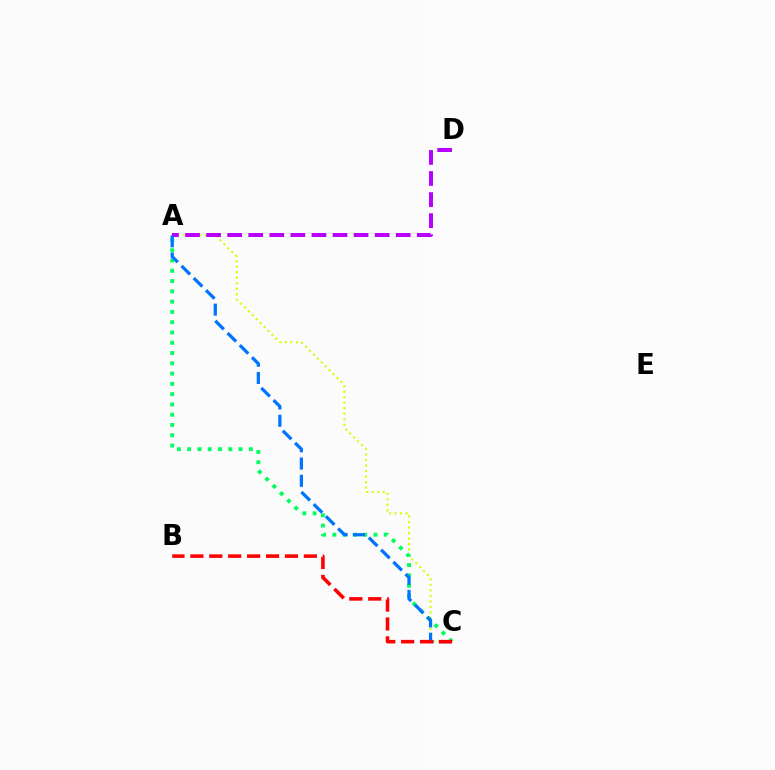{('A', 'C'): [{'color': '#d1ff00', 'line_style': 'dotted', 'thickness': 1.5}, {'color': '#00ff5c', 'line_style': 'dotted', 'thickness': 2.79}, {'color': '#0074ff', 'line_style': 'dashed', 'thickness': 2.34}], ('A', 'D'): [{'color': '#b900ff', 'line_style': 'dashed', 'thickness': 2.86}], ('B', 'C'): [{'color': '#ff0000', 'line_style': 'dashed', 'thickness': 2.57}]}